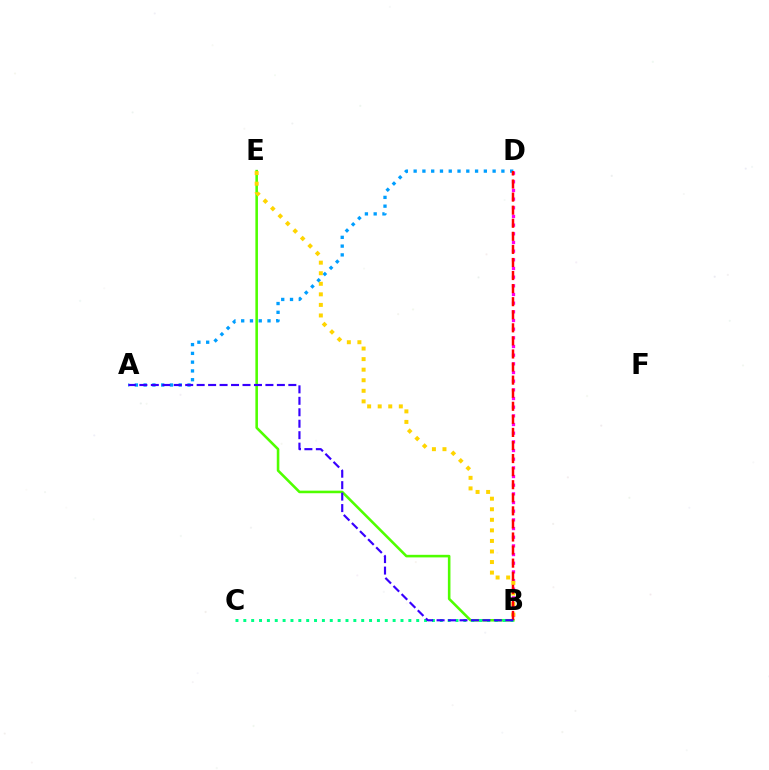{('B', 'E'): [{'color': '#4fff00', 'line_style': 'solid', 'thickness': 1.85}, {'color': '#ffd500', 'line_style': 'dotted', 'thickness': 2.87}], ('B', 'D'): [{'color': '#ff00ed', 'line_style': 'dotted', 'thickness': 2.36}, {'color': '#ff0000', 'line_style': 'dashed', 'thickness': 1.78}], ('B', 'C'): [{'color': '#00ff86', 'line_style': 'dotted', 'thickness': 2.14}], ('A', 'D'): [{'color': '#009eff', 'line_style': 'dotted', 'thickness': 2.38}], ('A', 'B'): [{'color': '#3700ff', 'line_style': 'dashed', 'thickness': 1.56}]}